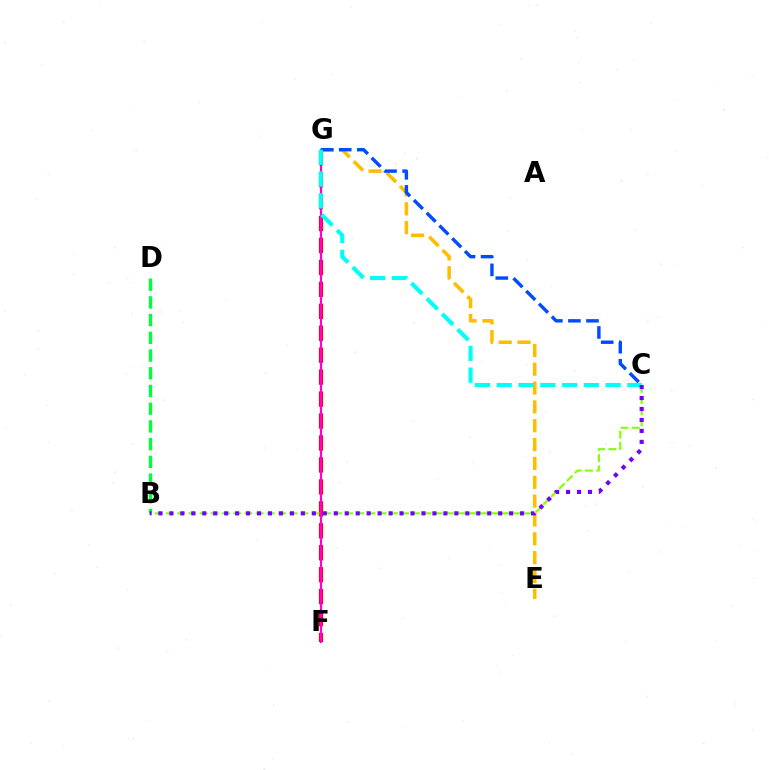{('E', 'G'): [{'color': '#ffbd00', 'line_style': 'dashed', 'thickness': 2.56}], ('B', 'D'): [{'color': '#00ff39', 'line_style': 'dashed', 'thickness': 2.41}], ('C', 'G'): [{'color': '#004bff', 'line_style': 'dashed', 'thickness': 2.45}, {'color': '#00fff6', 'line_style': 'dashed', 'thickness': 2.96}], ('F', 'G'): [{'color': '#ff0000', 'line_style': 'dashed', 'thickness': 2.98}, {'color': '#ff00cf', 'line_style': 'solid', 'thickness': 1.54}], ('B', 'C'): [{'color': '#84ff00', 'line_style': 'dashed', 'thickness': 1.52}, {'color': '#7200ff', 'line_style': 'dotted', 'thickness': 2.98}]}